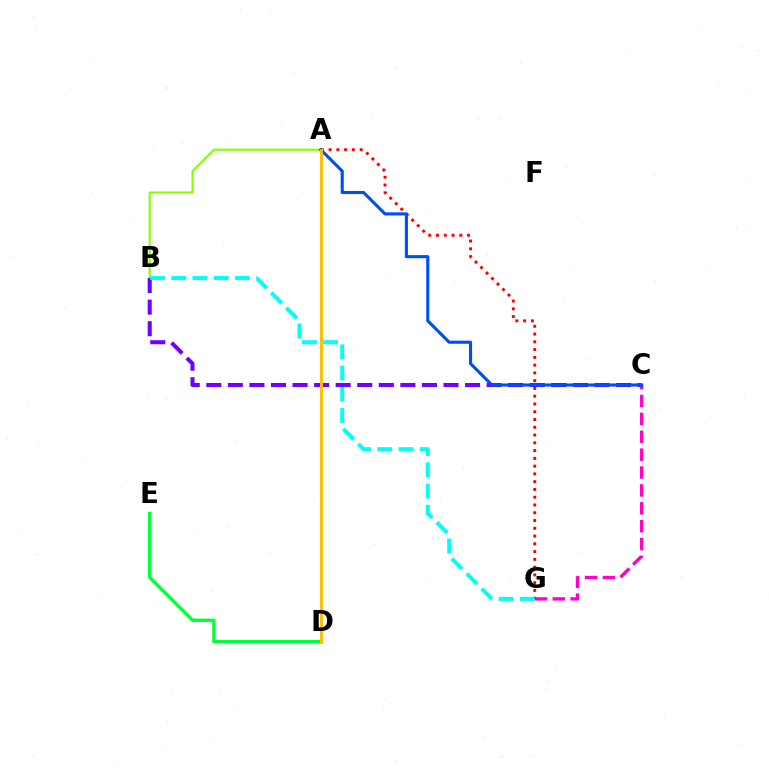{('A', 'B'): [{'color': '#84ff00', 'line_style': 'solid', 'thickness': 1.51}], ('C', 'G'): [{'color': '#ff00cf', 'line_style': 'dashed', 'thickness': 2.43}], ('B', 'C'): [{'color': '#7200ff', 'line_style': 'dashed', 'thickness': 2.93}], ('D', 'E'): [{'color': '#00ff39', 'line_style': 'solid', 'thickness': 2.37}], ('A', 'G'): [{'color': '#ff0000', 'line_style': 'dotted', 'thickness': 2.11}], ('A', 'C'): [{'color': '#004bff', 'line_style': 'solid', 'thickness': 2.23}], ('B', 'G'): [{'color': '#00fff6', 'line_style': 'dashed', 'thickness': 2.88}], ('A', 'D'): [{'color': '#ffbd00', 'line_style': 'solid', 'thickness': 2.07}]}